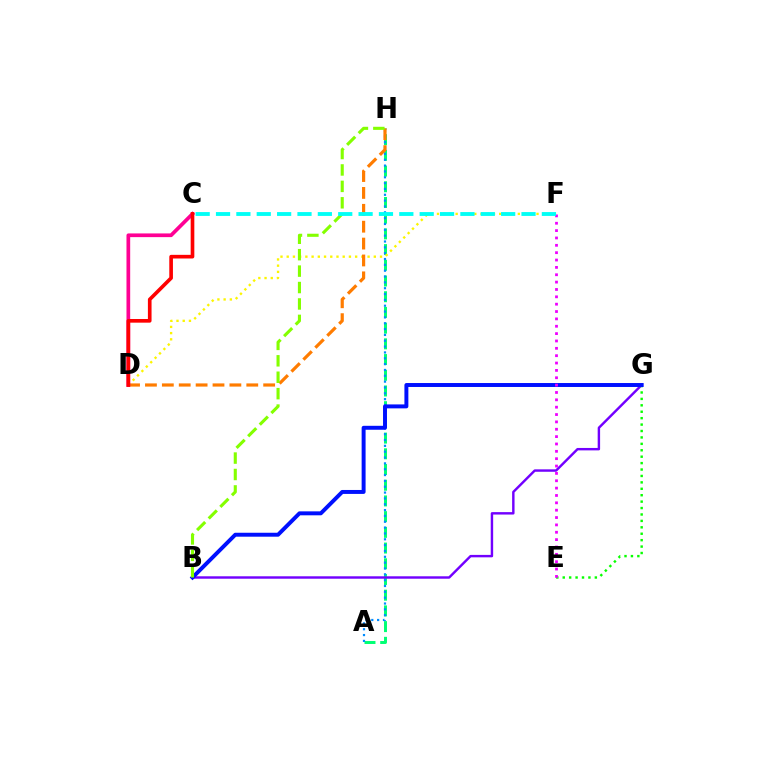{('A', 'H'): [{'color': '#00ff74', 'line_style': 'dashed', 'thickness': 2.13}, {'color': '#008cff', 'line_style': 'dotted', 'thickness': 1.59}], ('B', 'G'): [{'color': '#7200ff', 'line_style': 'solid', 'thickness': 1.75}, {'color': '#0010ff', 'line_style': 'solid', 'thickness': 2.84}], ('D', 'F'): [{'color': '#fcf500', 'line_style': 'dotted', 'thickness': 1.69}], ('D', 'H'): [{'color': '#ff7c00', 'line_style': 'dashed', 'thickness': 2.29}], ('C', 'D'): [{'color': '#ff0094', 'line_style': 'solid', 'thickness': 2.67}, {'color': '#ff0000', 'line_style': 'solid', 'thickness': 2.63}], ('E', 'G'): [{'color': '#08ff00', 'line_style': 'dotted', 'thickness': 1.74}], ('B', 'H'): [{'color': '#84ff00', 'line_style': 'dashed', 'thickness': 2.23}], ('E', 'F'): [{'color': '#ee00ff', 'line_style': 'dotted', 'thickness': 2.0}], ('C', 'F'): [{'color': '#00fff6', 'line_style': 'dashed', 'thickness': 2.77}]}